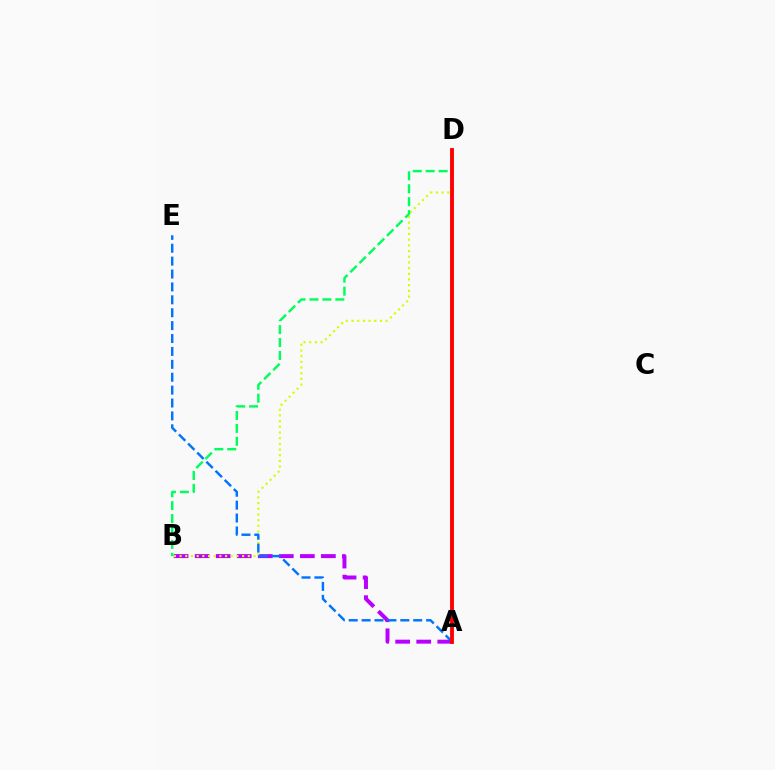{('A', 'B'): [{'color': '#b900ff', 'line_style': 'dashed', 'thickness': 2.86}], ('B', 'D'): [{'color': '#d1ff00', 'line_style': 'dotted', 'thickness': 1.54}, {'color': '#00ff5c', 'line_style': 'dashed', 'thickness': 1.76}], ('A', 'E'): [{'color': '#0074ff', 'line_style': 'dashed', 'thickness': 1.75}], ('A', 'D'): [{'color': '#ff0000', 'line_style': 'solid', 'thickness': 2.78}]}